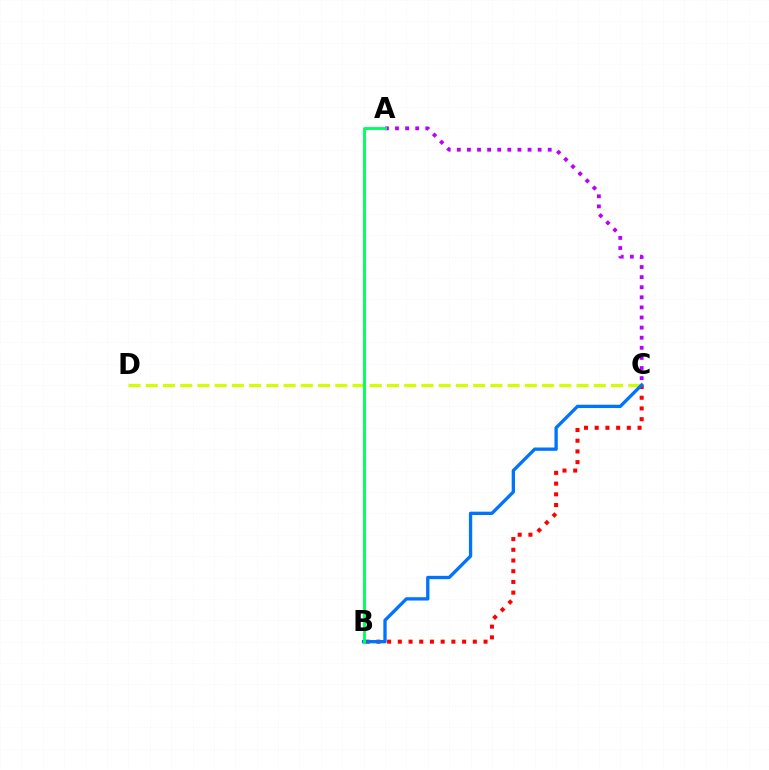{('A', 'C'): [{'color': '#b900ff', 'line_style': 'dotted', 'thickness': 2.74}], ('C', 'D'): [{'color': '#d1ff00', 'line_style': 'dashed', 'thickness': 2.34}], ('B', 'C'): [{'color': '#ff0000', 'line_style': 'dotted', 'thickness': 2.91}, {'color': '#0074ff', 'line_style': 'solid', 'thickness': 2.39}], ('A', 'B'): [{'color': '#00ff5c', 'line_style': 'solid', 'thickness': 2.08}]}